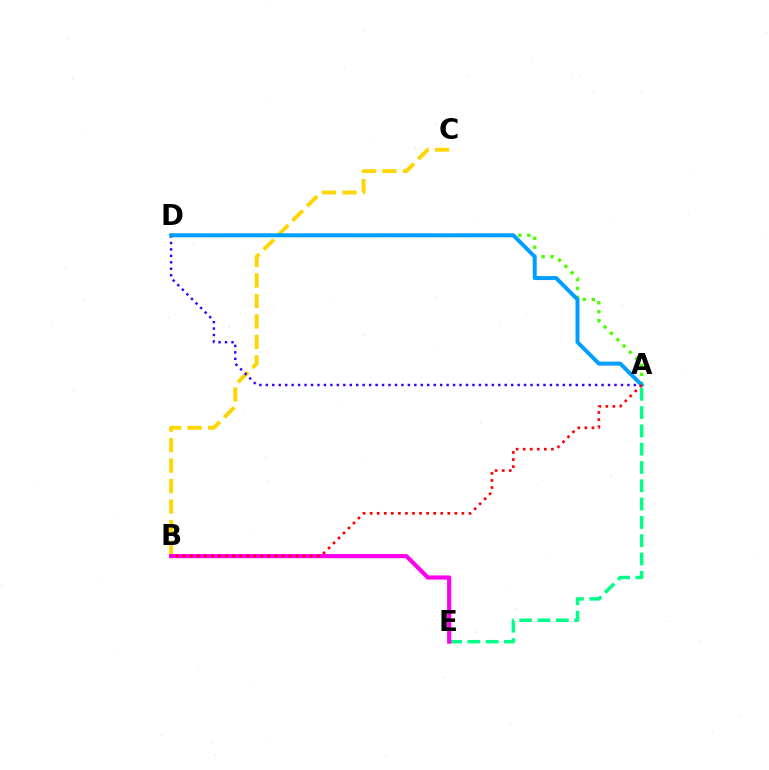{('A', 'E'): [{'color': '#00ff86', 'line_style': 'dashed', 'thickness': 2.49}], ('B', 'C'): [{'color': '#ffd500', 'line_style': 'dashed', 'thickness': 2.78}], ('A', 'D'): [{'color': '#4fff00', 'line_style': 'dotted', 'thickness': 2.43}, {'color': '#3700ff', 'line_style': 'dotted', 'thickness': 1.75}, {'color': '#009eff', 'line_style': 'solid', 'thickness': 2.86}], ('B', 'E'): [{'color': '#ff00ed', 'line_style': 'solid', 'thickness': 3.0}], ('A', 'B'): [{'color': '#ff0000', 'line_style': 'dotted', 'thickness': 1.92}]}